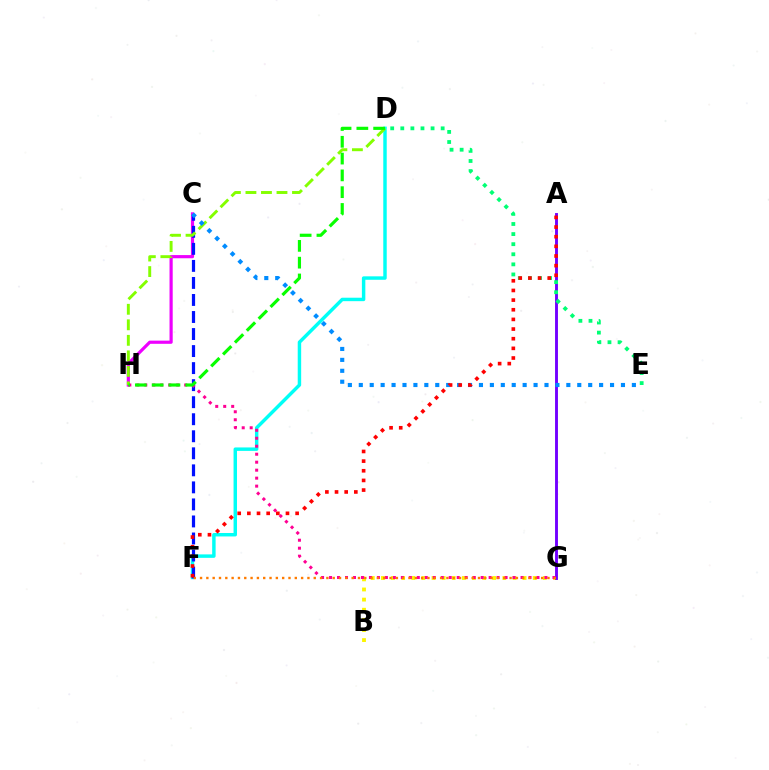{('B', 'G'): [{'color': '#fcf500', 'line_style': 'dotted', 'thickness': 2.75}], ('C', 'H'): [{'color': '#ee00ff', 'line_style': 'solid', 'thickness': 2.29}], ('A', 'G'): [{'color': '#7200ff', 'line_style': 'solid', 'thickness': 2.08}], ('D', 'F'): [{'color': '#00fff6', 'line_style': 'solid', 'thickness': 2.48}], ('D', 'E'): [{'color': '#00ff74', 'line_style': 'dotted', 'thickness': 2.74}], ('C', 'F'): [{'color': '#0010ff', 'line_style': 'dashed', 'thickness': 2.31}], ('G', 'H'): [{'color': '#ff0094', 'line_style': 'dotted', 'thickness': 2.17}], ('D', 'H'): [{'color': '#84ff00', 'line_style': 'dashed', 'thickness': 2.11}, {'color': '#08ff00', 'line_style': 'dashed', 'thickness': 2.28}], ('C', 'E'): [{'color': '#008cff', 'line_style': 'dotted', 'thickness': 2.97}], ('F', 'G'): [{'color': '#ff7c00', 'line_style': 'dotted', 'thickness': 1.72}], ('A', 'F'): [{'color': '#ff0000', 'line_style': 'dotted', 'thickness': 2.62}]}